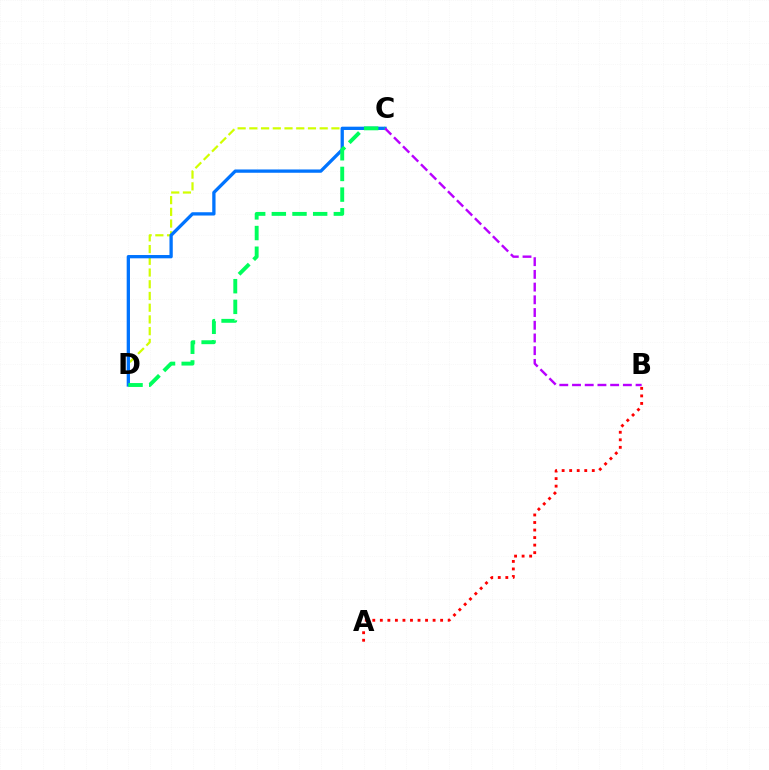{('C', 'D'): [{'color': '#d1ff00', 'line_style': 'dashed', 'thickness': 1.59}, {'color': '#0074ff', 'line_style': 'solid', 'thickness': 2.37}, {'color': '#00ff5c', 'line_style': 'dashed', 'thickness': 2.81}], ('B', 'C'): [{'color': '#b900ff', 'line_style': 'dashed', 'thickness': 1.73}], ('A', 'B'): [{'color': '#ff0000', 'line_style': 'dotted', 'thickness': 2.05}]}